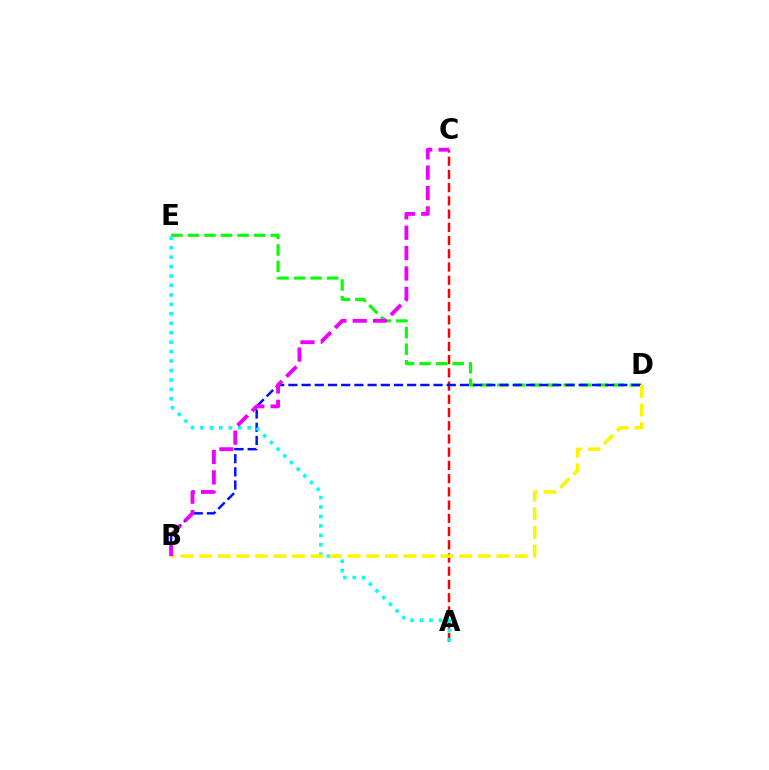{('D', 'E'): [{'color': '#08ff00', 'line_style': 'dashed', 'thickness': 2.25}], ('A', 'C'): [{'color': '#ff0000', 'line_style': 'dashed', 'thickness': 1.8}], ('B', 'D'): [{'color': '#0010ff', 'line_style': 'dashed', 'thickness': 1.79}, {'color': '#fcf500', 'line_style': 'dashed', 'thickness': 2.52}], ('A', 'E'): [{'color': '#00fff6', 'line_style': 'dotted', 'thickness': 2.57}], ('B', 'C'): [{'color': '#ee00ff', 'line_style': 'dashed', 'thickness': 2.77}]}